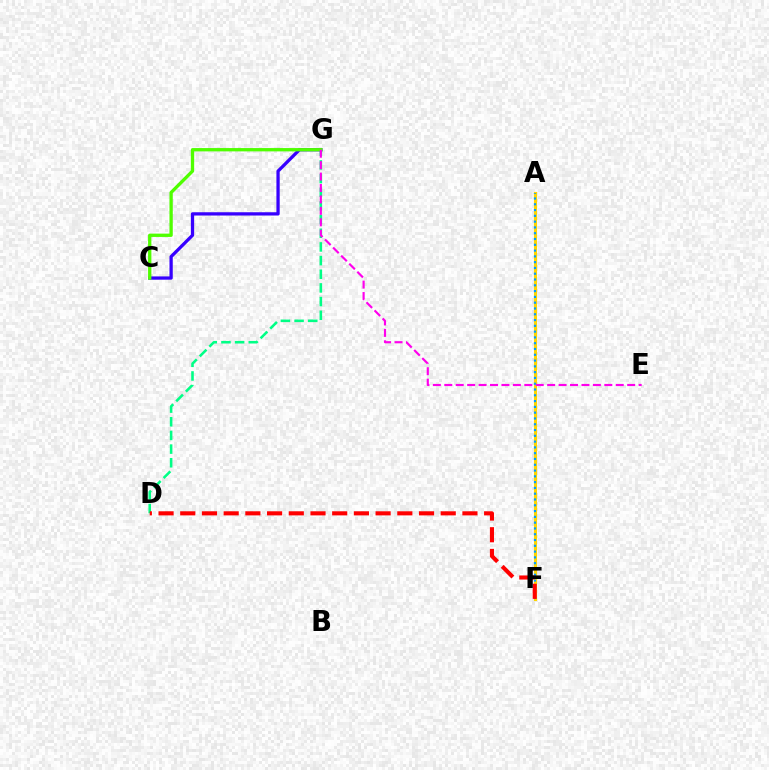{('D', 'G'): [{'color': '#00ff86', 'line_style': 'dashed', 'thickness': 1.86}], ('A', 'F'): [{'color': '#ffd500', 'line_style': 'solid', 'thickness': 2.21}, {'color': '#009eff', 'line_style': 'dotted', 'thickness': 1.57}], ('C', 'G'): [{'color': '#3700ff', 'line_style': 'solid', 'thickness': 2.36}, {'color': '#4fff00', 'line_style': 'solid', 'thickness': 2.38}], ('E', 'G'): [{'color': '#ff00ed', 'line_style': 'dashed', 'thickness': 1.55}], ('D', 'F'): [{'color': '#ff0000', 'line_style': 'dashed', 'thickness': 2.95}]}